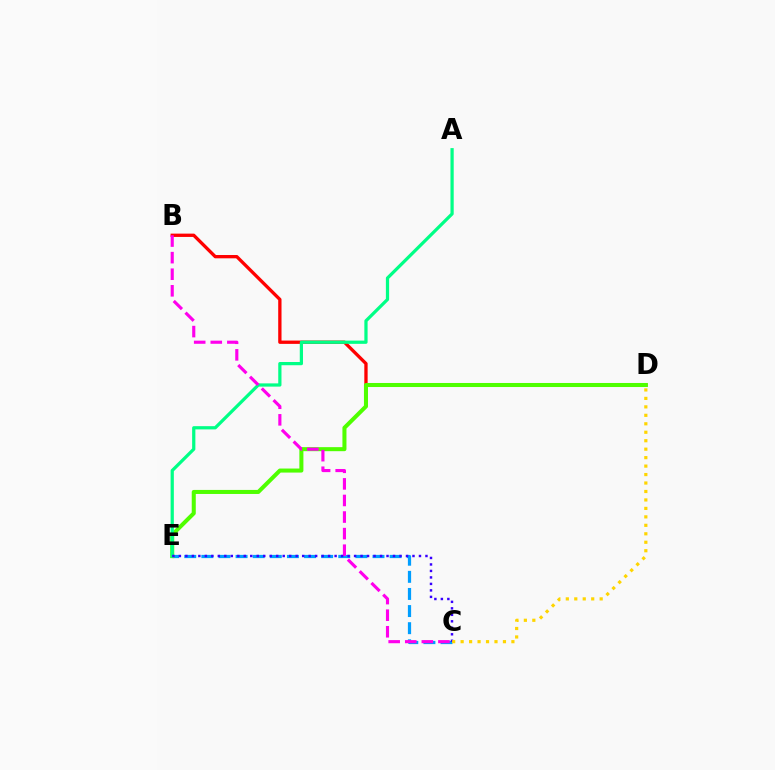{('C', 'E'): [{'color': '#009eff', 'line_style': 'dashed', 'thickness': 2.33}, {'color': '#3700ff', 'line_style': 'dotted', 'thickness': 1.76}], ('B', 'D'): [{'color': '#ff0000', 'line_style': 'solid', 'thickness': 2.38}], ('D', 'E'): [{'color': '#4fff00', 'line_style': 'solid', 'thickness': 2.91}], ('A', 'E'): [{'color': '#00ff86', 'line_style': 'solid', 'thickness': 2.33}], ('B', 'C'): [{'color': '#ff00ed', 'line_style': 'dashed', 'thickness': 2.25}], ('C', 'D'): [{'color': '#ffd500', 'line_style': 'dotted', 'thickness': 2.3}]}